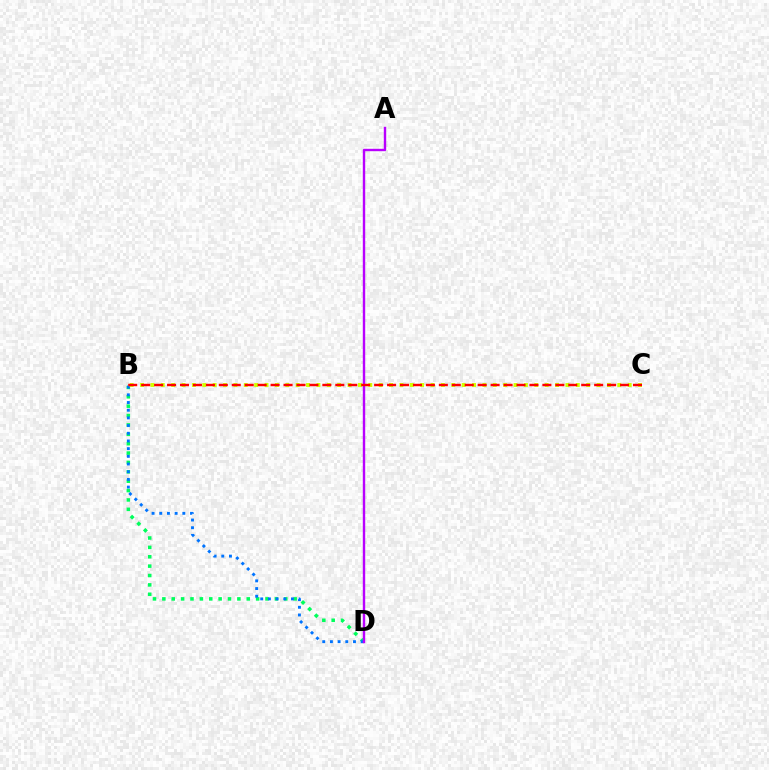{('B', 'D'): [{'color': '#00ff5c', 'line_style': 'dotted', 'thickness': 2.55}, {'color': '#0074ff', 'line_style': 'dotted', 'thickness': 2.09}], ('B', 'C'): [{'color': '#d1ff00', 'line_style': 'dotted', 'thickness': 2.82}, {'color': '#ff0000', 'line_style': 'dashed', 'thickness': 1.76}], ('A', 'D'): [{'color': '#b900ff', 'line_style': 'solid', 'thickness': 1.72}]}